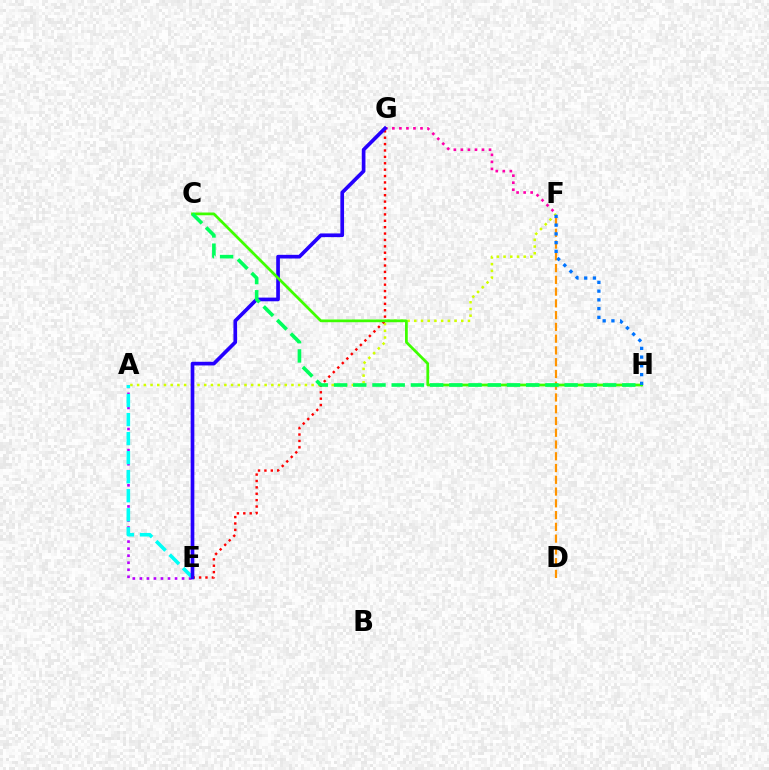{('A', 'E'): [{'color': '#b900ff', 'line_style': 'dotted', 'thickness': 1.91}, {'color': '#00fff6', 'line_style': 'dashed', 'thickness': 2.59}], ('F', 'G'): [{'color': '#ff00ac', 'line_style': 'dotted', 'thickness': 1.91}], ('A', 'F'): [{'color': '#d1ff00', 'line_style': 'dotted', 'thickness': 1.82}], ('E', 'G'): [{'color': '#ff0000', 'line_style': 'dotted', 'thickness': 1.74}, {'color': '#2500ff', 'line_style': 'solid', 'thickness': 2.65}], ('D', 'F'): [{'color': '#ff9400', 'line_style': 'dashed', 'thickness': 1.6}], ('C', 'H'): [{'color': '#3dff00', 'line_style': 'solid', 'thickness': 1.98}, {'color': '#00ff5c', 'line_style': 'dashed', 'thickness': 2.61}], ('F', 'H'): [{'color': '#0074ff', 'line_style': 'dotted', 'thickness': 2.38}]}